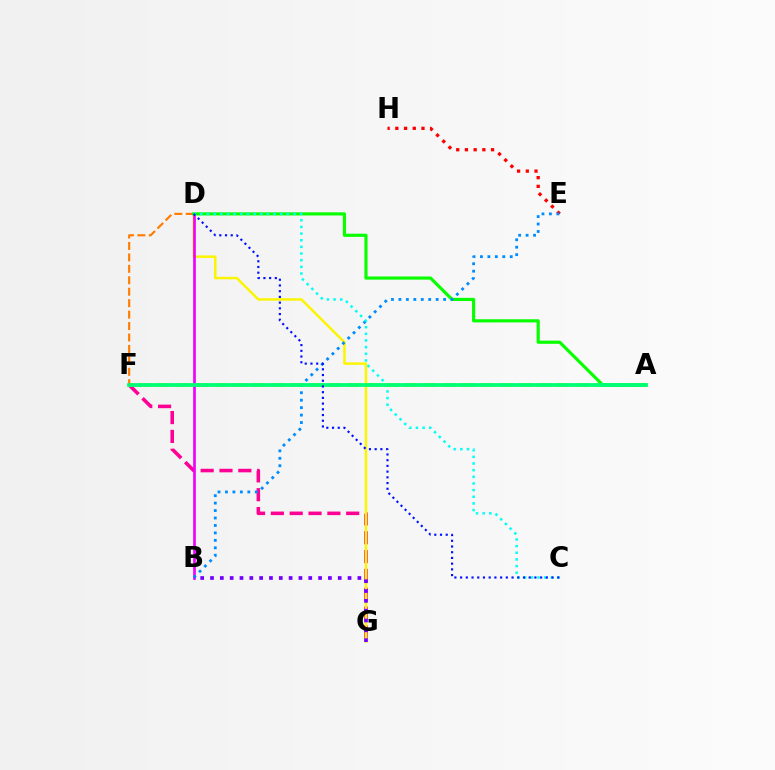{('F', 'G'): [{'color': '#ff0094', 'line_style': 'dashed', 'thickness': 2.56}], ('D', 'G'): [{'color': '#fcf500', 'line_style': 'solid', 'thickness': 1.78}], ('A', 'F'): [{'color': '#84ff00', 'line_style': 'dashed', 'thickness': 2.58}, {'color': '#00ff74', 'line_style': 'solid', 'thickness': 2.7}], ('D', 'F'): [{'color': '#ff7c00', 'line_style': 'dashed', 'thickness': 1.55}], ('E', 'H'): [{'color': '#ff0000', 'line_style': 'dotted', 'thickness': 2.37}], ('B', 'D'): [{'color': '#ee00ff', 'line_style': 'solid', 'thickness': 1.94}], ('A', 'D'): [{'color': '#08ff00', 'line_style': 'solid', 'thickness': 2.28}], ('B', 'E'): [{'color': '#008cff', 'line_style': 'dotted', 'thickness': 2.02}], ('C', 'D'): [{'color': '#00fff6', 'line_style': 'dotted', 'thickness': 1.81}, {'color': '#0010ff', 'line_style': 'dotted', 'thickness': 1.55}], ('B', 'G'): [{'color': '#7200ff', 'line_style': 'dotted', 'thickness': 2.67}]}